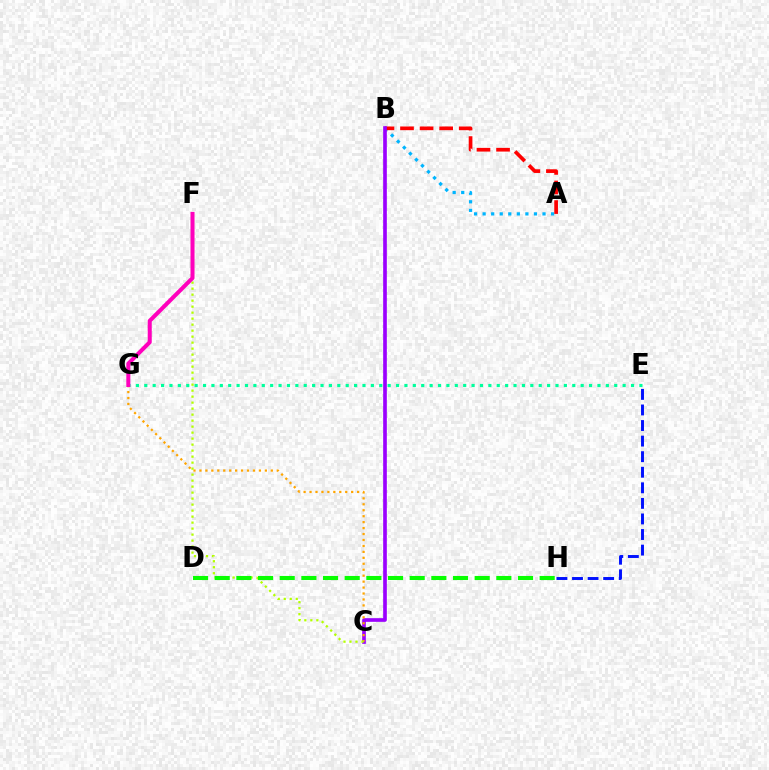{('A', 'B'): [{'color': '#00b5ff', 'line_style': 'dotted', 'thickness': 2.32}, {'color': '#ff0000', 'line_style': 'dashed', 'thickness': 2.66}], ('B', 'C'): [{'color': '#9b00ff', 'line_style': 'solid', 'thickness': 2.64}], ('E', 'G'): [{'color': '#00ff9d', 'line_style': 'dotted', 'thickness': 2.28}], ('C', 'G'): [{'color': '#ffa500', 'line_style': 'dotted', 'thickness': 1.62}], ('E', 'H'): [{'color': '#0010ff', 'line_style': 'dashed', 'thickness': 2.12}], ('C', 'F'): [{'color': '#b3ff00', 'line_style': 'dotted', 'thickness': 1.63}], ('F', 'G'): [{'color': '#ff00bd', 'line_style': 'solid', 'thickness': 2.91}], ('D', 'H'): [{'color': '#08ff00', 'line_style': 'dashed', 'thickness': 2.94}]}